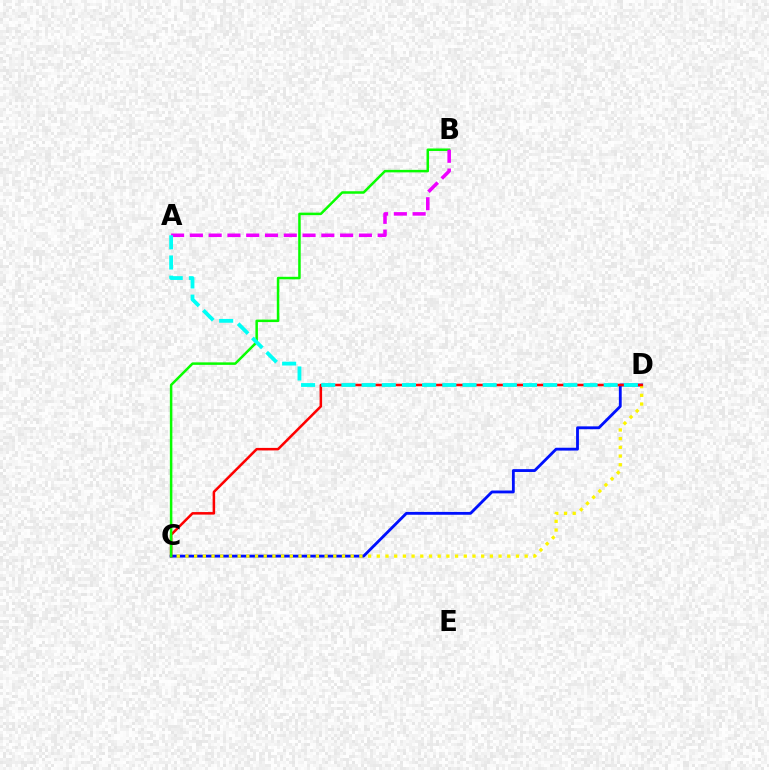{('C', 'D'): [{'color': '#0010ff', 'line_style': 'solid', 'thickness': 2.04}, {'color': '#fcf500', 'line_style': 'dotted', 'thickness': 2.36}, {'color': '#ff0000', 'line_style': 'solid', 'thickness': 1.82}], ('B', 'C'): [{'color': '#08ff00', 'line_style': 'solid', 'thickness': 1.8}], ('A', 'B'): [{'color': '#ee00ff', 'line_style': 'dashed', 'thickness': 2.55}], ('A', 'D'): [{'color': '#00fff6', 'line_style': 'dashed', 'thickness': 2.74}]}